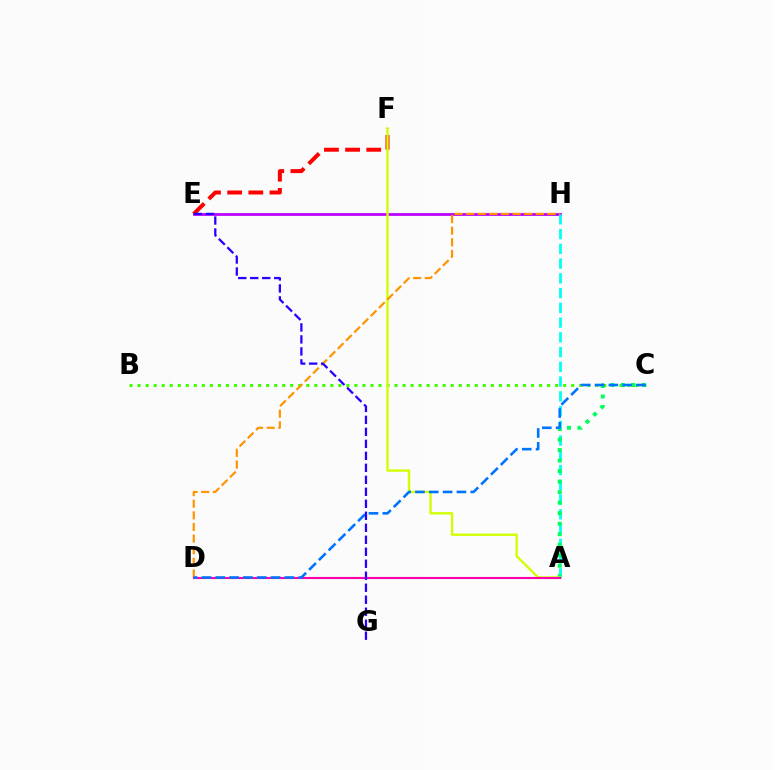{('E', 'H'): [{'color': '#b900ff', 'line_style': 'solid', 'thickness': 1.98}], ('E', 'F'): [{'color': '#ff0000', 'line_style': 'dashed', 'thickness': 2.88}], ('A', 'H'): [{'color': '#00fff6', 'line_style': 'dashed', 'thickness': 2.0}], ('B', 'C'): [{'color': '#3dff00', 'line_style': 'dotted', 'thickness': 2.18}], ('A', 'C'): [{'color': '#00ff5c', 'line_style': 'dotted', 'thickness': 2.86}], ('A', 'F'): [{'color': '#d1ff00', 'line_style': 'solid', 'thickness': 1.71}], ('D', 'H'): [{'color': '#ff9400', 'line_style': 'dashed', 'thickness': 1.58}], ('A', 'D'): [{'color': '#ff00ac', 'line_style': 'solid', 'thickness': 1.53}], ('C', 'D'): [{'color': '#0074ff', 'line_style': 'dashed', 'thickness': 1.88}], ('E', 'G'): [{'color': '#2500ff', 'line_style': 'dashed', 'thickness': 1.63}]}